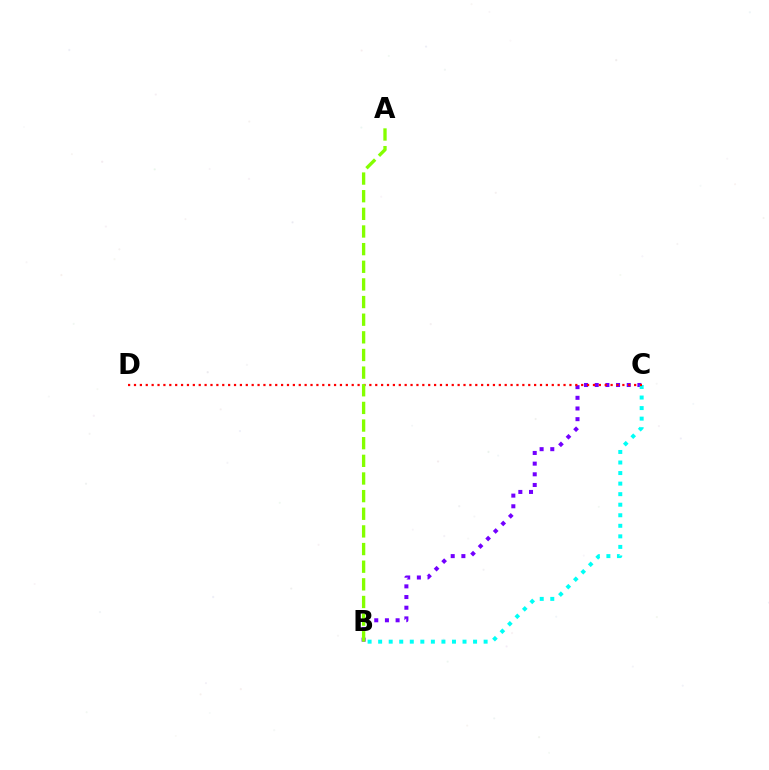{('B', 'C'): [{'color': '#7200ff', 'line_style': 'dotted', 'thickness': 2.9}, {'color': '#00fff6', 'line_style': 'dotted', 'thickness': 2.87}], ('C', 'D'): [{'color': '#ff0000', 'line_style': 'dotted', 'thickness': 1.6}], ('A', 'B'): [{'color': '#84ff00', 'line_style': 'dashed', 'thickness': 2.4}]}